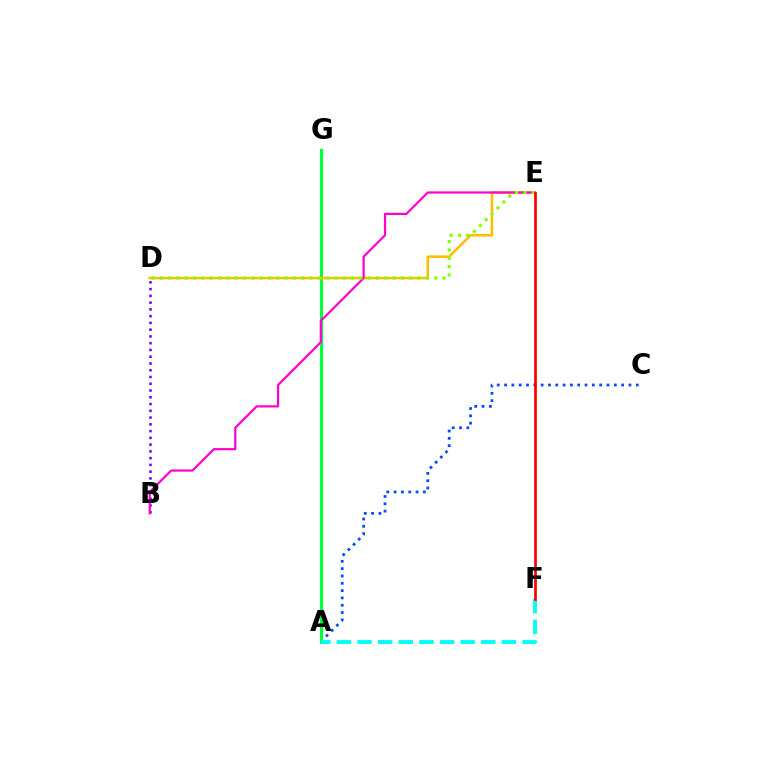{('A', 'C'): [{'color': '#004bff', 'line_style': 'dotted', 'thickness': 1.99}], ('A', 'G'): [{'color': '#00ff39', 'line_style': 'solid', 'thickness': 2.28}], ('D', 'E'): [{'color': '#ffbd00', 'line_style': 'solid', 'thickness': 1.84}, {'color': '#84ff00', 'line_style': 'dotted', 'thickness': 2.26}], ('B', 'D'): [{'color': '#7200ff', 'line_style': 'dotted', 'thickness': 1.84}], ('B', 'E'): [{'color': '#ff00cf', 'line_style': 'solid', 'thickness': 1.59}], ('A', 'F'): [{'color': '#00fff6', 'line_style': 'dashed', 'thickness': 2.8}], ('E', 'F'): [{'color': '#ff0000', 'line_style': 'solid', 'thickness': 1.96}]}